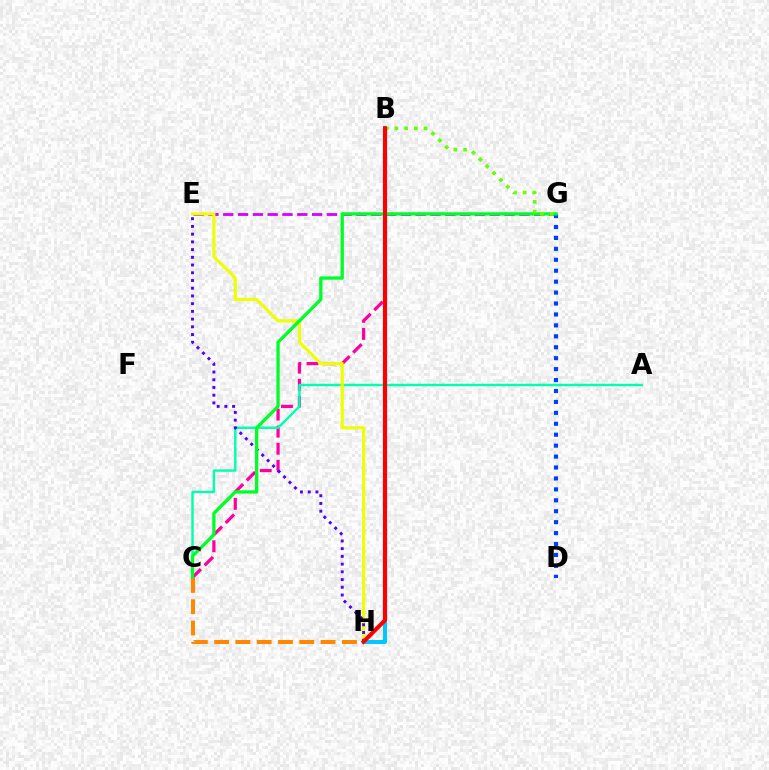{('E', 'G'): [{'color': '#d600ff', 'line_style': 'dashed', 'thickness': 2.01}], ('B', 'C'): [{'color': '#ff00a0', 'line_style': 'dashed', 'thickness': 2.32}], ('A', 'C'): [{'color': '#00ffaf', 'line_style': 'solid', 'thickness': 1.74}], ('E', 'H'): [{'color': '#eeff00', 'line_style': 'solid', 'thickness': 2.25}, {'color': '#4f00ff', 'line_style': 'dotted', 'thickness': 2.1}], ('B', 'H'): [{'color': '#00c7ff', 'line_style': 'solid', 'thickness': 2.9}, {'color': '#ff0000', 'line_style': 'solid', 'thickness': 2.96}], ('D', 'G'): [{'color': '#003fff', 'line_style': 'dotted', 'thickness': 2.97}], ('C', 'G'): [{'color': '#00ff27', 'line_style': 'solid', 'thickness': 2.38}], ('B', 'G'): [{'color': '#66ff00', 'line_style': 'dotted', 'thickness': 2.63}], ('C', 'H'): [{'color': '#ff8800', 'line_style': 'dashed', 'thickness': 2.89}]}